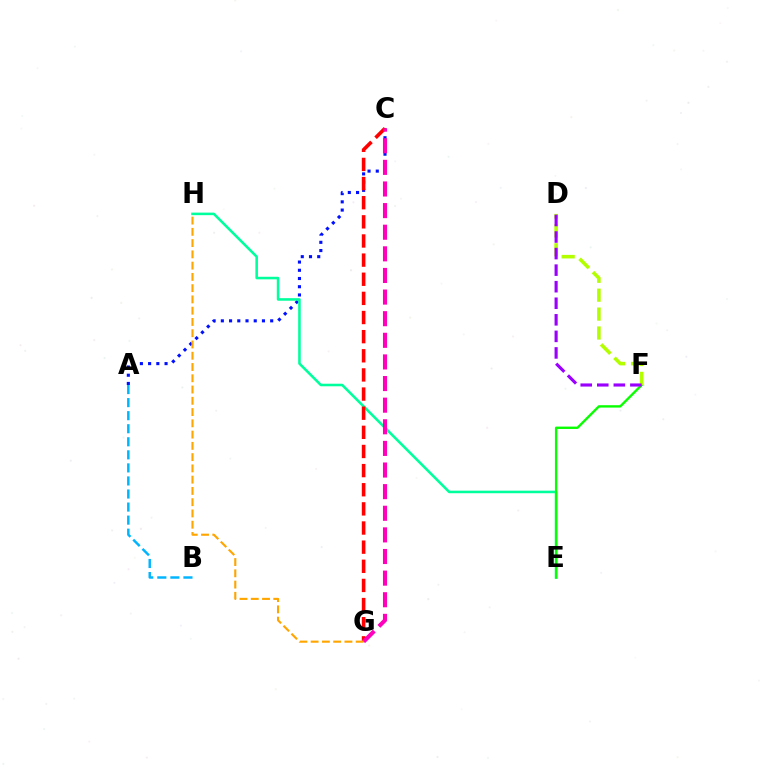{('A', 'C'): [{'color': '#0010ff', 'line_style': 'dotted', 'thickness': 2.23}], ('E', 'H'): [{'color': '#00ff9d', 'line_style': 'solid', 'thickness': 1.84}], ('C', 'G'): [{'color': '#ff0000', 'line_style': 'dashed', 'thickness': 2.6}, {'color': '#ff00bd', 'line_style': 'dashed', 'thickness': 2.94}], ('E', 'F'): [{'color': '#08ff00', 'line_style': 'solid', 'thickness': 1.71}], ('D', 'F'): [{'color': '#b3ff00', 'line_style': 'dashed', 'thickness': 2.57}, {'color': '#9b00ff', 'line_style': 'dashed', 'thickness': 2.25}], ('A', 'B'): [{'color': '#00b5ff', 'line_style': 'dashed', 'thickness': 1.77}], ('G', 'H'): [{'color': '#ffa500', 'line_style': 'dashed', 'thickness': 1.53}]}